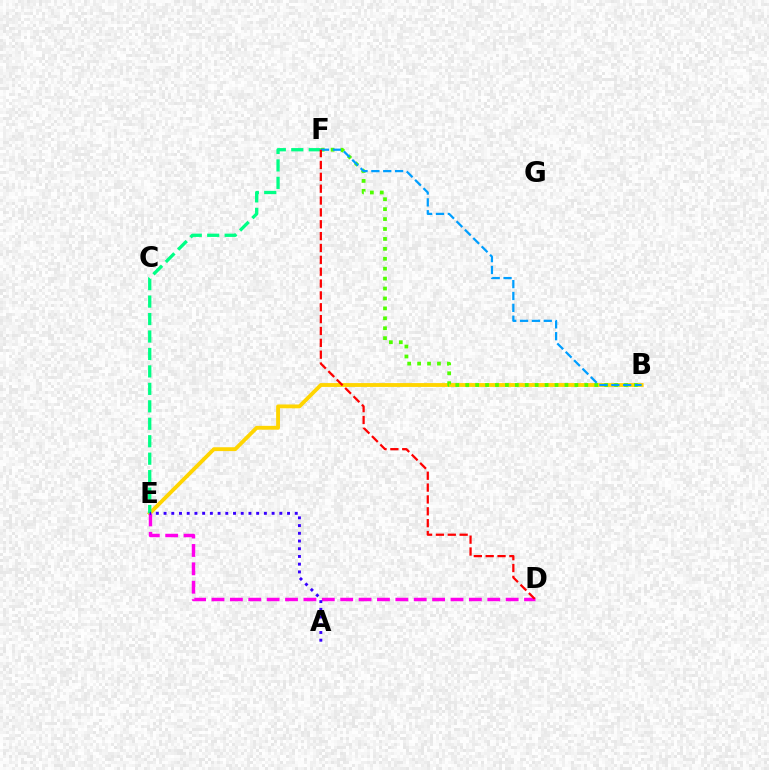{('B', 'E'): [{'color': '#ffd500', 'line_style': 'solid', 'thickness': 2.77}], ('D', 'E'): [{'color': '#ff00ed', 'line_style': 'dashed', 'thickness': 2.5}], ('E', 'F'): [{'color': '#00ff86', 'line_style': 'dashed', 'thickness': 2.37}], ('B', 'F'): [{'color': '#4fff00', 'line_style': 'dotted', 'thickness': 2.7}, {'color': '#009eff', 'line_style': 'dashed', 'thickness': 1.61}], ('D', 'F'): [{'color': '#ff0000', 'line_style': 'dashed', 'thickness': 1.61}], ('A', 'E'): [{'color': '#3700ff', 'line_style': 'dotted', 'thickness': 2.1}]}